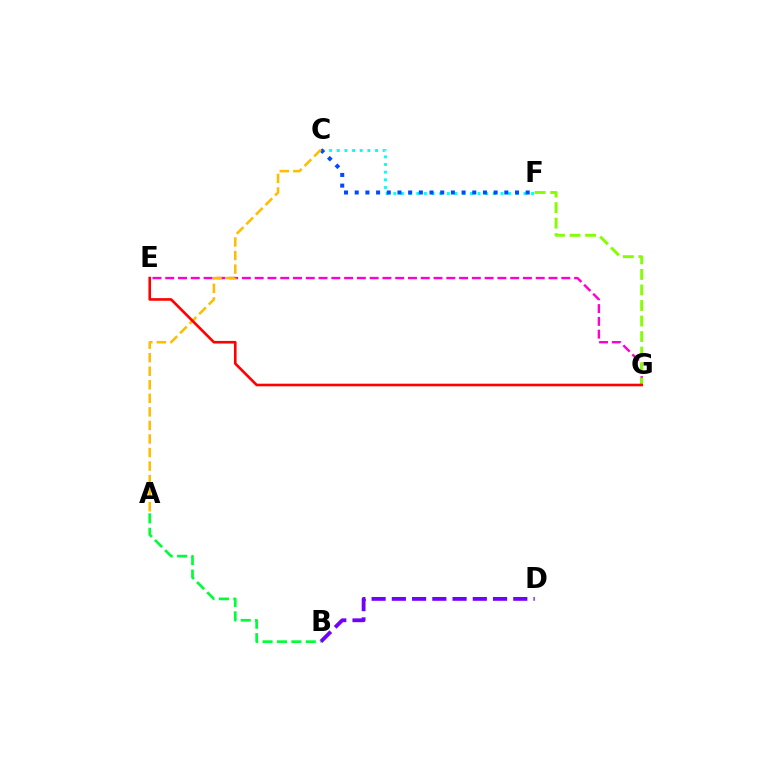{('C', 'F'): [{'color': '#00fff6', 'line_style': 'dotted', 'thickness': 2.08}, {'color': '#004bff', 'line_style': 'dotted', 'thickness': 2.9}], ('E', 'G'): [{'color': '#ff00cf', 'line_style': 'dashed', 'thickness': 1.74}, {'color': '#ff0000', 'line_style': 'solid', 'thickness': 1.88}], ('B', 'D'): [{'color': '#7200ff', 'line_style': 'dashed', 'thickness': 2.75}], ('F', 'G'): [{'color': '#84ff00', 'line_style': 'dashed', 'thickness': 2.11}], ('A', 'C'): [{'color': '#ffbd00', 'line_style': 'dashed', 'thickness': 1.84}], ('A', 'B'): [{'color': '#00ff39', 'line_style': 'dashed', 'thickness': 1.96}]}